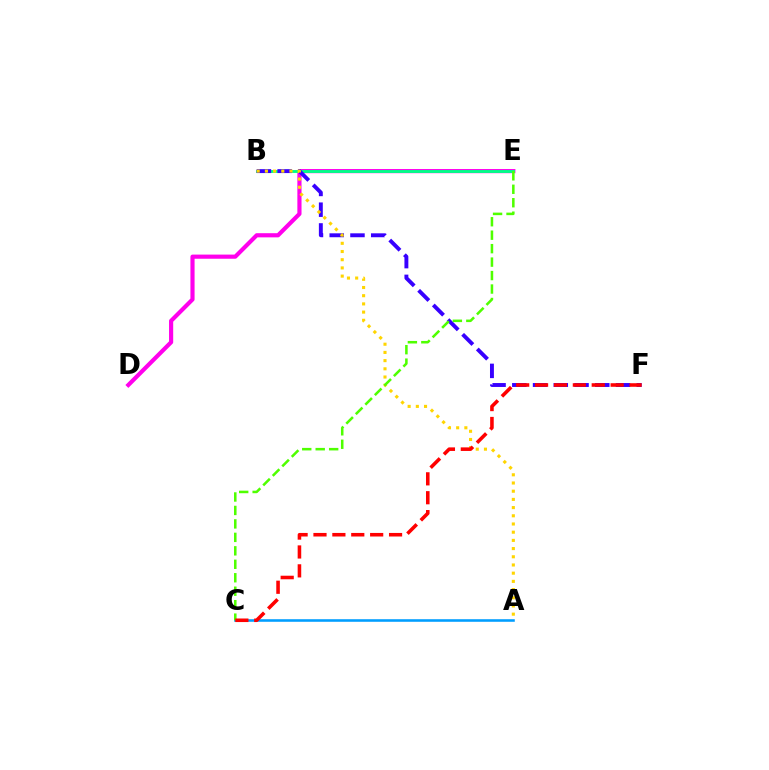{('D', 'E'): [{'color': '#ff00ed', 'line_style': 'solid', 'thickness': 2.99}], ('B', 'E'): [{'color': '#00ff86', 'line_style': 'solid', 'thickness': 2.07}], ('A', 'C'): [{'color': '#009eff', 'line_style': 'solid', 'thickness': 1.85}], ('B', 'F'): [{'color': '#3700ff', 'line_style': 'dashed', 'thickness': 2.82}], ('A', 'B'): [{'color': '#ffd500', 'line_style': 'dotted', 'thickness': 2.23}], ('C', 'E'): [{'color': '#4fff00', 'line_style': 'dashed', 'thickness': 1.83}], ('C', 'F'): [{'color': '#ff0000', 'line_style': 'dashed', 'thickness': 2.57}]}